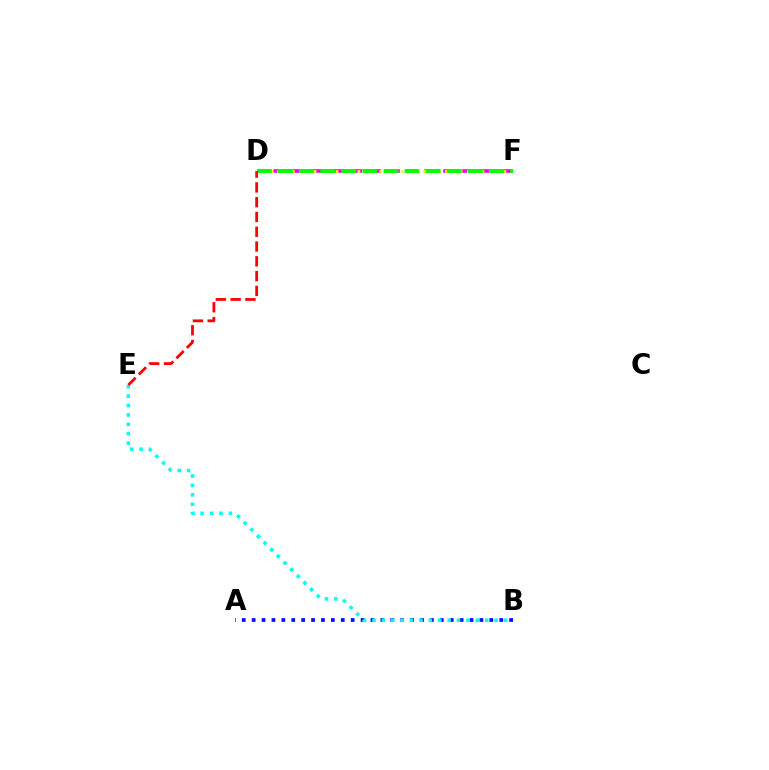{('A', 'B'): [{'color': '#0010ff', 'line_style': 'dotted', 'thickness': 2.69}], ('B', 'E'): [{'color': '#00fff6', 'line_style': 'dotted', 'thickness': 2.55}], ('D', 'F'): [{'color': '#ee00ff', 'line_style': 'dashed', 'thickness': 2.56}, {'color': '#fcf500', 'line_style': 'dotted', 'thickness': 1.98}, {'color': '#08ff00', 'line_style': 'dashed', 'thickness': 2.87}], ('D', 'E'): [{'color': '#ff0000', 'line_style': 'dashed', 'thickness': 2.01}]}